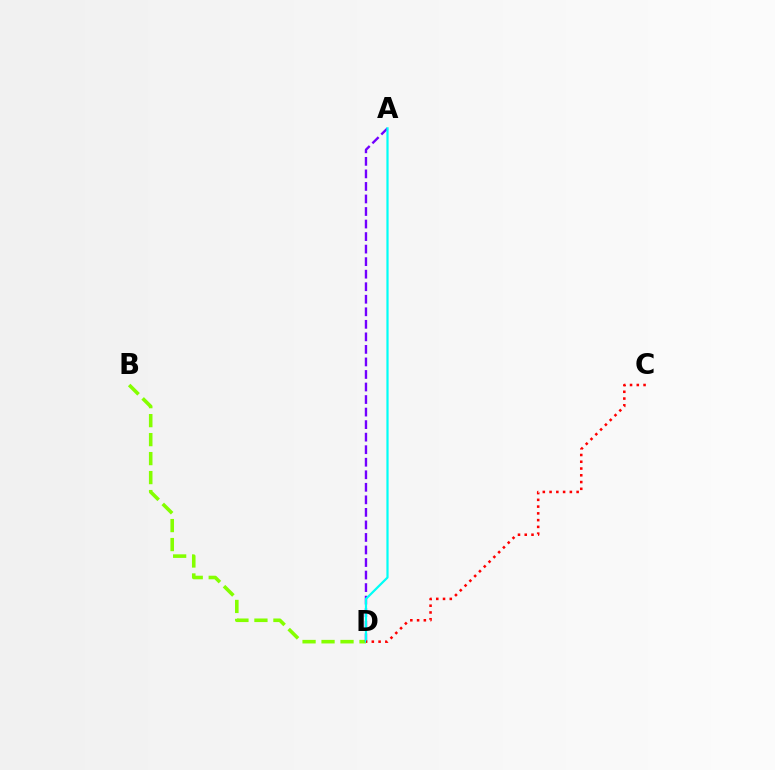{('B', 'D'): [{'color': '#84ff00', 'line_style': 'dashed', 'thickness': 2.58}], ('A', 'D'): [{'color': '#7200ff', 'line_style': 'dashed', 'thickness': 1.7}, {'color': '#00fff6', 'line_style': 'solid', 'thickness': 1.59}], ('C', 'D'): [{'color': '#ff0000', 'line_style': 'dotted', 'thickness': 1.84}]}